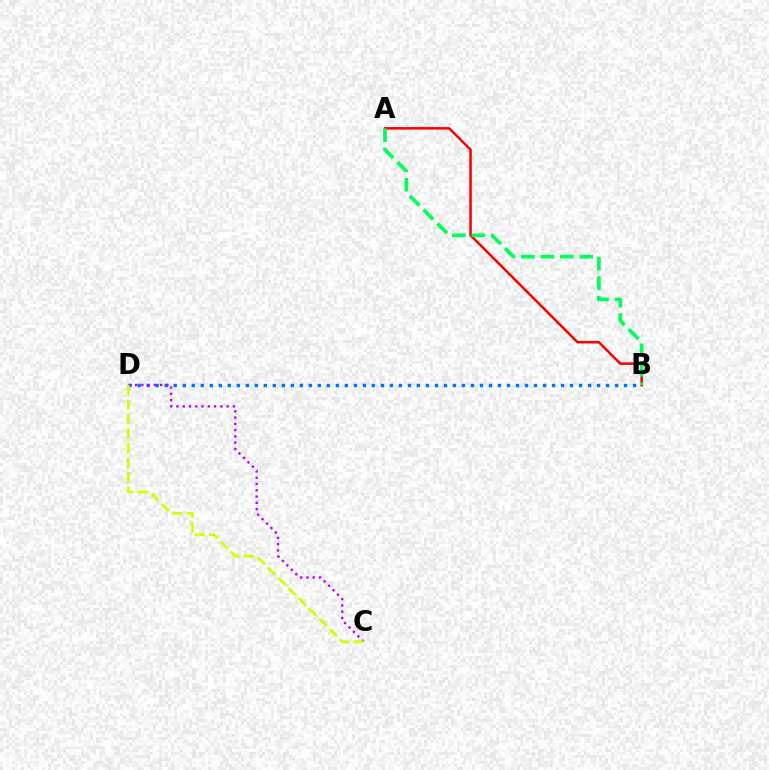{('B', 'D'): [{'color': '#0074ff', 'line_style': 'dotted', 'thickness': 2.45}], ('C', 'D'): [{'color': '#b900ff', 'line_style': 'dotted', 'thickness': 1.7}, {'color': '#d1ff00', 'line_style': 'dashed', 'thickness': 1.97}], ('A', 'B'): [{'color': '#ff0000', 'line_style': 'solid', 'thickness': 1.82}, {'color': '#00ff5c', 'line_style': 'dashed', 'thickness': 2.65}]}